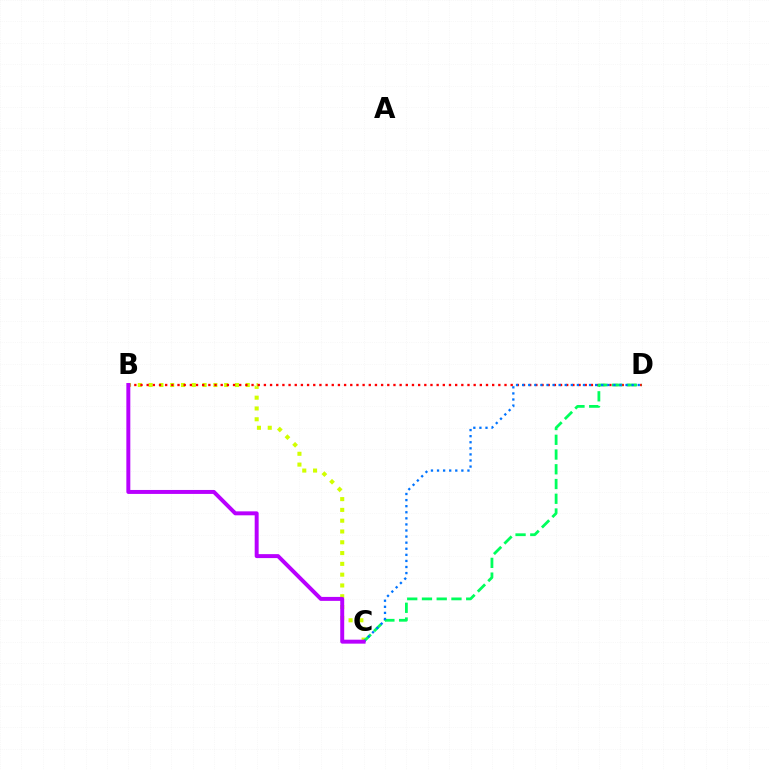{('B', 'C'): [{'color': '#d1ff00', 'line_style': 'dotted', 'thickness': 2.93}, {'color': '#b900ff', 'line_style': 'solid', 'thickness': 2.85}], ('B', 'D'): [{'color': '#ff0000', 'line_style': 'dotted', 'thickness': 1.68}], ('C', 'D'): [{'color': '#00ff5c', 'line_style': 'dashed', 'thickness': 2.0}, {'color': '#0074ff', 'line_style': 'dotted', 'thickness': 1.65}]}